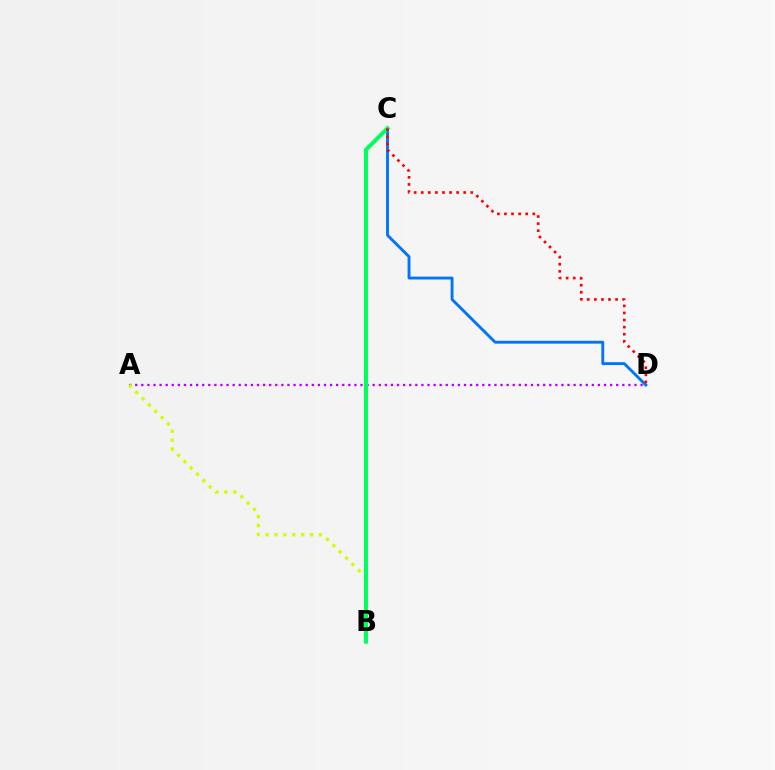{('A', 'D'): [{'color': '#b900ff', 'line_style': 'dotted', 'thickness': 1.65}], ('A', 'B'): [{'color': '#d1ff00', 'line_style': 'dotted', 'thickness': 2.42}], ('C', 'D'): [{'color': '#0074ff', 'line_style': 'solid', 'thickness': 2.07}, {'color': '#ff0000', 'line_style': 'dotted', 'thickness': 1.92}], ('B', 'C'): [{'color': '#00ff5c', 'line_style': 'solid', 'thickness': 2.88}]}